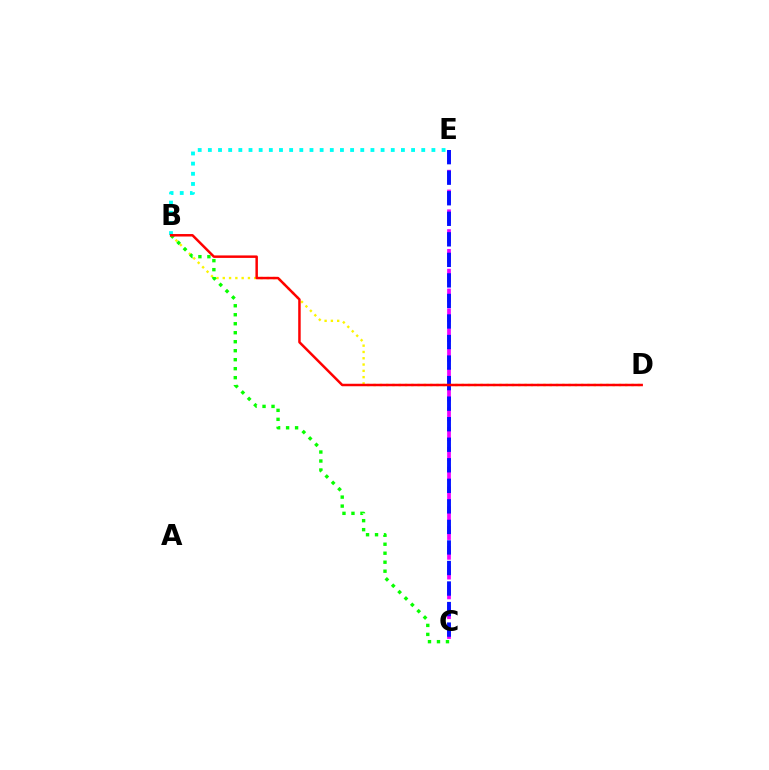{('C', 'E'): [{'color': '#ee00ff', 'line_style': 'dashed', 'thickness': 2.69}, {'color': '#0010ff', 'line_style': 'dashed', 'thickness': 2.79}], ('B', 'D'): [{'color': '#fcf500', 'line_style': 'dotted', 'thickness': 1.71}, {'color': '#ff0000', 'line_style': 'solid', 'thickness': 1.79}], ('B', 'E'): [{'color': '#00fff6', 'line_style': 'dotted', 'thickness': 2.76}], ('B', 'C'): [{'color': '#08ff00', 'line_style': 'dotted', 'thickness': 2.44}]}